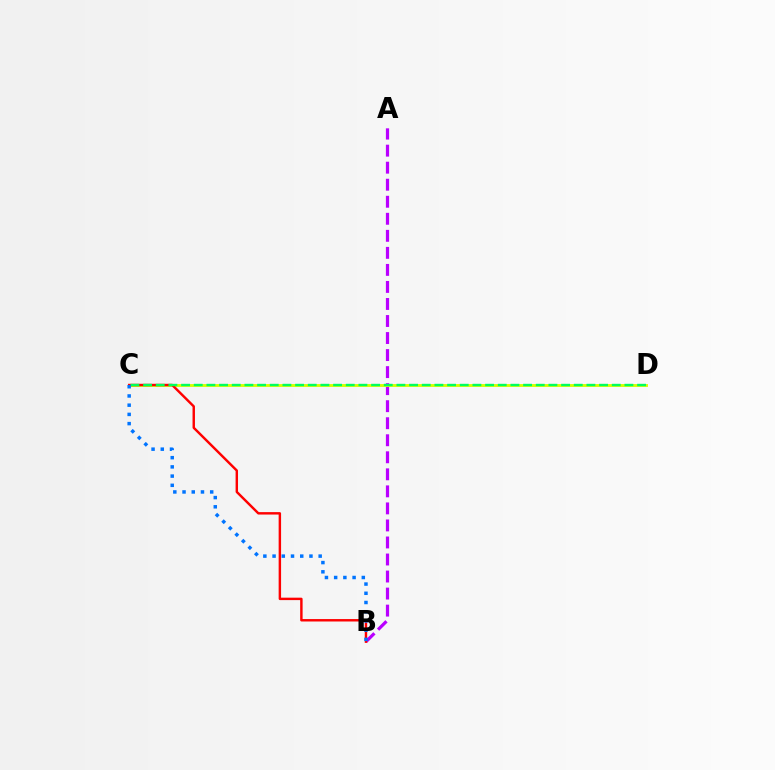{('A', 'B'): [{'color': '#b900ff', 'line_style': 'dashed', 'thickness': 2.31}], ('C', 'D'): [{'color': '#d1ff00', 'line_style': 'solid', 'thickness': 2.06}, {'color': '#00ff5c', 'line_style': 'dashed', 'thickness': 1.72}], ('B', 'C'): [{'color': '#ff0000', 'line_style': 'solid', 'thickness': 1.75}, {'color': '#0074ff', 'line_style': 'dotted', 'thickness': 2.5}]}